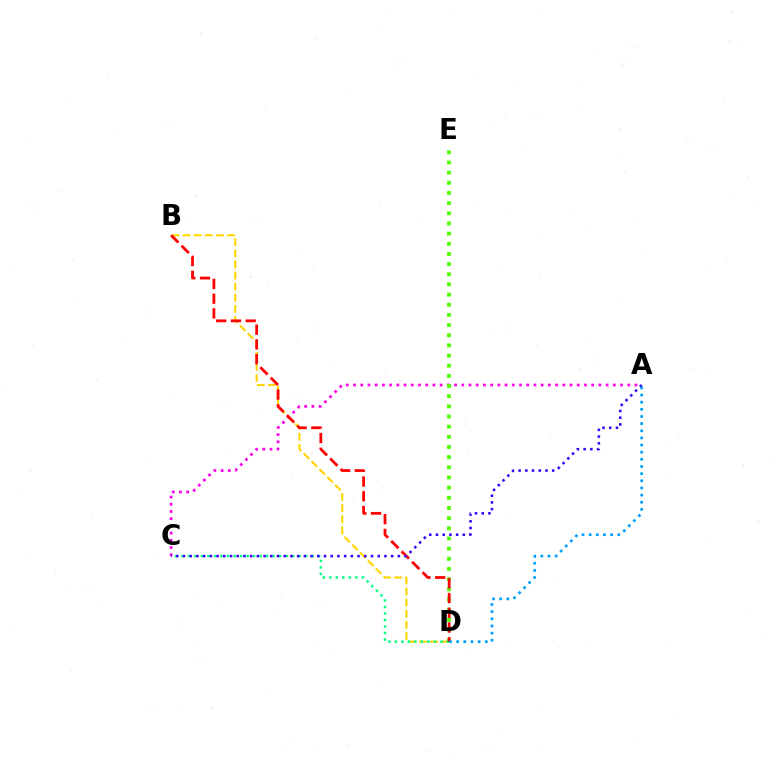{('B', 'D'): [{'color': '#ffd500', 'line_style': 'dashed', 'thickness': 1.51}, {'color': '#ff0000', 'line_style': 'dashed', 'thickness': 2.0}], ('A', 'C'): [{'color': '#ff00ed', 'line_style': 'dotted', 'thickness': 1.96}, {'color': '#3700ff', 'line_style': 'dotted', 'thickness': 1.82}], ('D', 'E'): [{'color': '#4fff00', 'line_style': 'dotted', 'thickness': 2.76}], ('C', 'D'): [{'color': '#00ff86', 'line_style': 'dotted', 'thickness': 1.77}], ('A', 'D'): [{'color': '#009eff', 'line_style': 'dotted', 'thickness': 1.94}]}